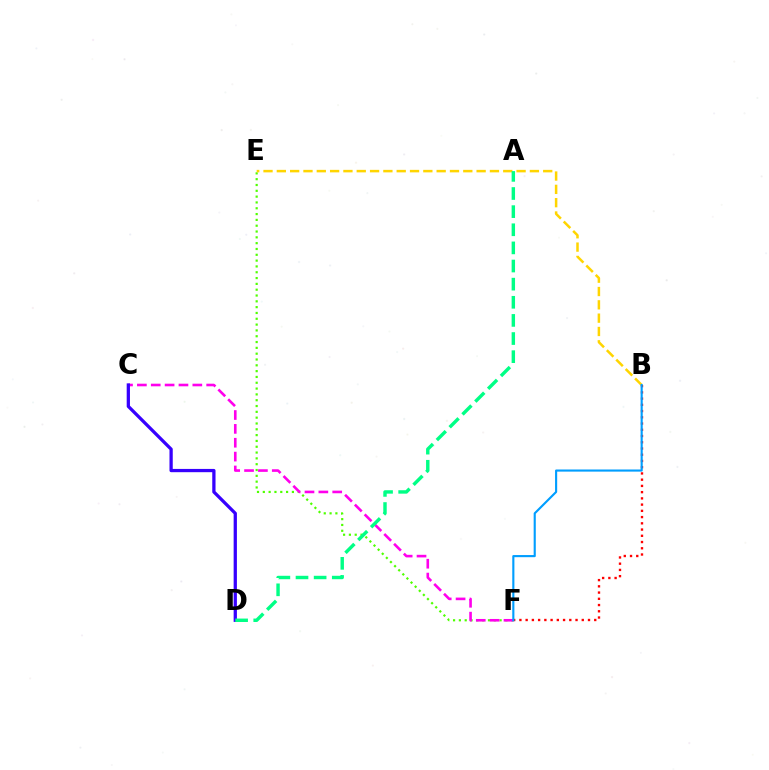{('E', 'F'): [{'color': '#4fff00', 'line_style': 'dotted', 'thickness': 1.58}], ('C', 'F'): [{'color': '#ff00ed', 'line_style': 'dashed', 'thickness': 1.88}], ('B', 'E'): [{'color': '#ffd500', 'line_style': 'dashed', 'thickness': 1.81}], ('B', 'F'): [{'color': '#ff0000', 'line_style': 'dotted', 'thickness': 1.69}, {'color': '#009eff', 'line_style': 'solid', 'thickness': 1.53}], ('C', 'D'): [{'color': '#3700ff', 'line_style': 'solid', 'thickness': 2.35}], ('A', 'D'): [{'color': '#00ff86', 'line_style': 'dashed', 'thickness': 2.46}]}